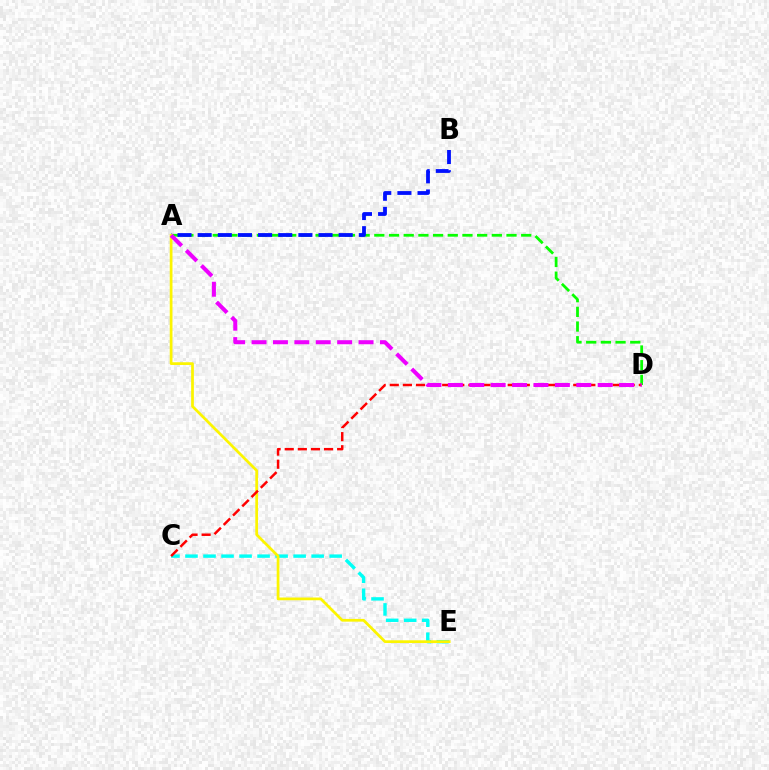{('A', 'D'): [{'color': '#08ff00', 'line_style': 'dashed', 'thickness': 2.0}, {'color': '#ee00ff', 'line_style': 'dashed', 'thickness': 2.91}], ('C', 'E'): [{'color': '#00fff6', 'line_style': 'dashed', 'thickness': 2.45}], ('A', 'B'): [{'color': '#0010ff', 'line_style': 'dashed', 'thickness': 2.74}], ('A', 'E'): [{'color': '#fcf500', 'line_style': 'solid', 'thickness': 1.97}], ('C', 'D'): [{'color': '#ff0000', 'line_style': 'dashed', 'thickness': 1.78}]}